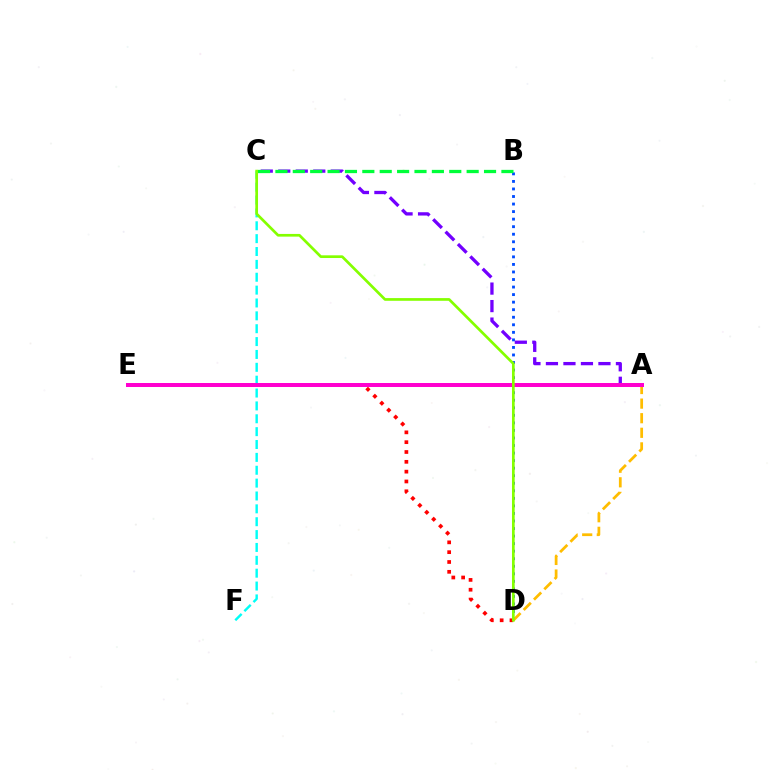{('C', 'F'): [{'color': '#00fff6', 'line_style': 'dashed', 'thickness': 1.75}], ('B', 'D'): [{'color': '#004bff', 'line_style': 'dotted', 'thickness': 2.05}], ('A', 'D'): [{'color': '#ffbd00', 'line_style': 'dashed', 'thickness': 1.98}], ('D', 'E'): [{'color': '#ff0000', 'line_style': 'dotted', 'thickness': 2.67}], ('A', 'C'): [{'color': '#7200ff', 'line_style': 'dashed', 'thickness': 2.38}], ('A', 'E'): [{'color': '#ff00cf', 'line_style': 'solid', 'thickness': 2.87}], ('C', 'D'): [{'color': '#84ff00', 'line_style': 'solid', 'thickness': 1.94}], ('B', 'C'): [{'color': '#00ff39', 'line_style': 'dashed', 'thickness': 2.36}]}